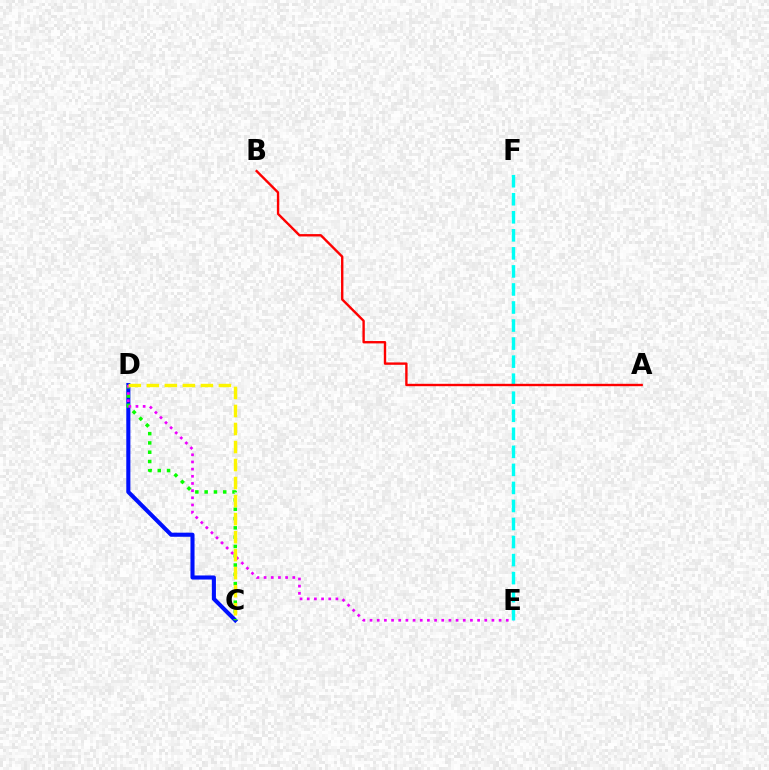{('C', 'D'): [{'color': '#0010ff', 'line_style': 'solid', 'thickness': 2.94}, {'color': '#08ff00', 'line_style': 'dotted', 'thickness': 2.52}, {'color': '#fcf500', 'line_style': 'dashed', 'thickness': 2.45}], ('D', 'E'): [{'color': '#ee00ff', 'line_style': 'dotted', 'thickness': 1.95}], ('E', 'F'): [{'color': '#00fff6', 'line_style': 'dashed', 'thickness': 2.45}], ('A', 'B'): [{'color': '#ff0000', 'line_style': 'solid', 'thickness': 1.71}]}